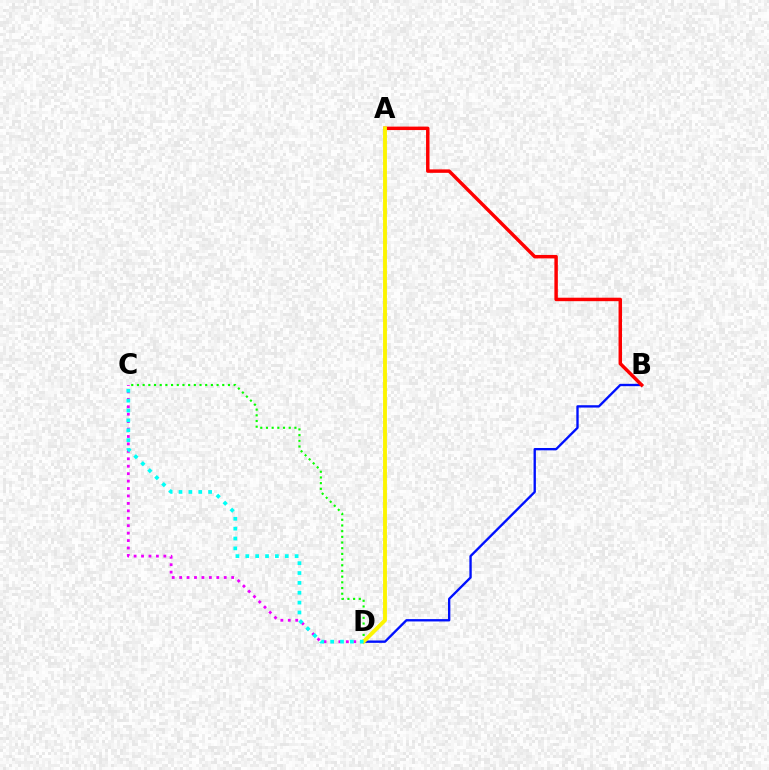{('B', 'D'): [{'color': '#0010ff', 'line_style': 'solid', 'thickness': 1.69}], ('C', 'D'): [{'color': '#ee00ff', 'line_style': 'dotted', 'thickness': 2.02}, {'color': '#08ff00', 'line_style': 'dotted', 'thickness': 1.55}, {'color': '#00fff6', 'line_style': 'dotted', 'thickness': 2.68}], ('A', 'B'): [{'color': '#ff0000', 'line_style': 'solid', 'thickness': 2.49}], ('A', 'D'): [{'color': '#fcf500', 'line_style': 'solid', 'thickness': 2.79}]}